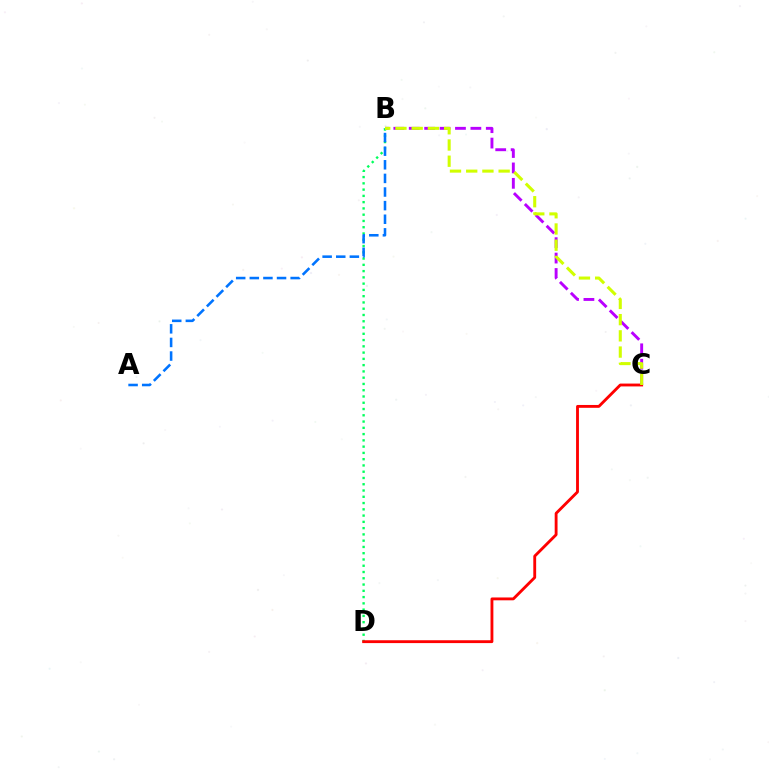{('B', 'C'): [{'color': '#b900ff', 'line_style': 'dashed', 'thickness': 2.09}, {'color': '#d1ff00', 'line_style': 'dashed', 'thickness': 2.2}], ('B', 'D'): [{'color': '#00ff5c', 'line_style': 'dotted', 'thickness': 1.7}], ('C', 'D'): [{'color': '#ff0000', 'line_style': 'solid', 'thickness': 2.05}], ('A', 'B'): [{'color': '#0074ff', 'line_style': 'dashed', 'thickness': 1.85}]}